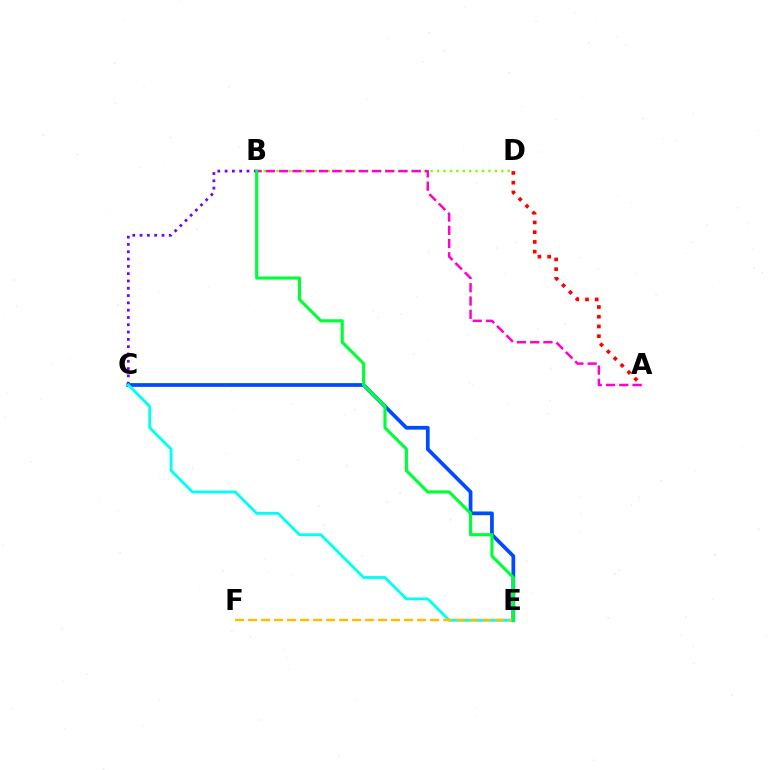{('B', 'C'): [{'color': '#7200ff', 'line_style': 'dotted', 'thickness': 1.98}], ('B', 'D'): [{'color': '#84ff00', 'line_style': 'dotted', 'thickness': 1.75}], ('C', 'E'): [{'color': '#004bff', 'line_style': 'solid', 'thickness': 2.69}, {'color': '#00fff6', 'line_style': 'solid', 'thickness': 2.05}], ('A', 'B'): [{'color': '#ff00cf', 'line_style': 'dashed', 'thickness': 1.8}], ('A', 'D'): [{'color': '#ff0000', 'line_style': 'dotted', 'thickness': 2.64}], ('E', 'F'): [{'color': '#ffbd00', 'line_style': 'dashed', 'thickness': 1.77}], ('B', 'E'): [{'color': '#00ff39', 'line_style': 'solid', 'thickness': 2.26}]}